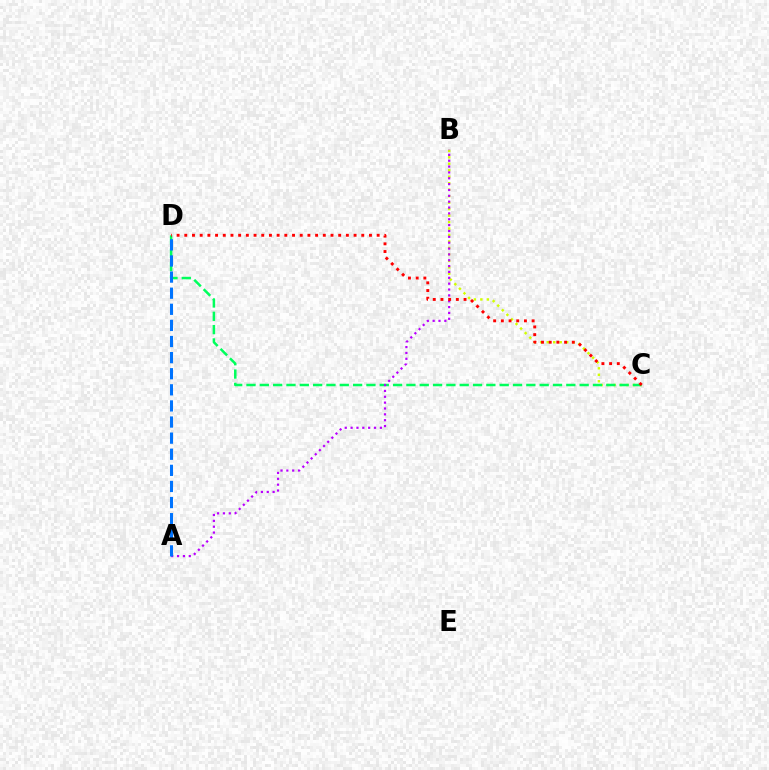{('B', 'C'): [{'color': '#d1ff00', 'line_style': 'dotted', 'thickness': 1.76}], ('C', 'D'): [{'color': '#00ff5c', 'line_style': 'dashed', 'thickness': 1.81}, {'color': '#ff0000', 'line_style': 'dotted', 'thickness': 2.09}], ('A', 'B'): [{'color': '#b900ff', 'line_style': 'dotted', 'thickness': 1.59}], ('A', 'D'): [{'color': '#0074ff', 'line_style': 'dashed', 'thickness': 2.19}]}